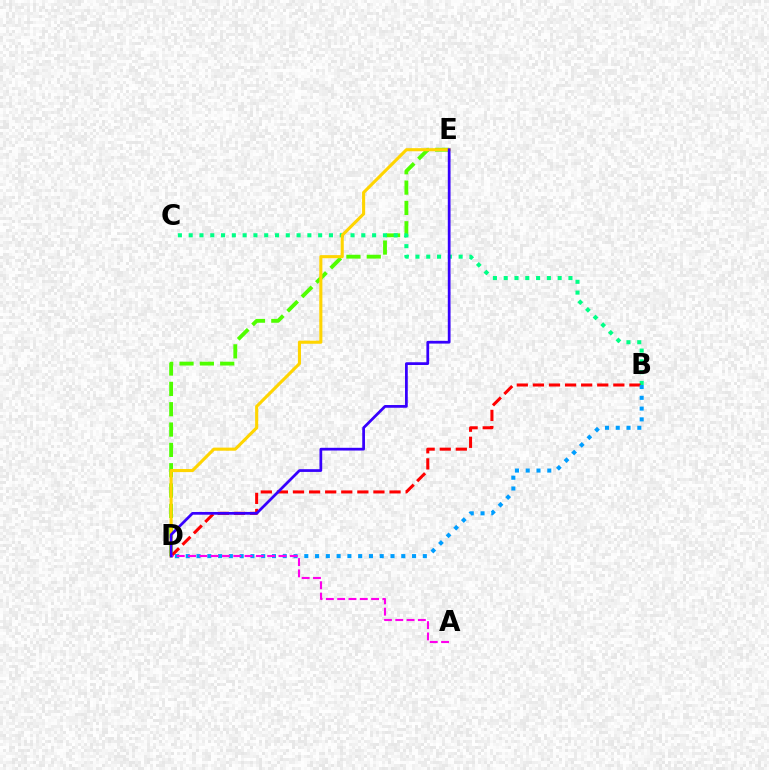{('D', 'E'): [{'color': '#4fff00', 'line_style': 'dashed', 'thickness': 2.76}, {'color': '#ffd500', 'line_style': 'solid', 'thickness': 2.23}, {'color': '#3700ff', 'line_style': 'solid', 'thickness': 1.97}], ('B', 'C'): [{'color': '#00ff86', 'line_style': 'dotted', 'thickness': 2.93}], ('B', 'D'): [{'color': '#ff0000', 'line_style': 'dashed', 'thickness': 2.19}, {'color': '#009eff', 'line_style': 'dotted', 'thickness': 2.93}], ('A', 'D'): [{'color': '#ff00ed', 'line_style': 'dashed', 'thickness': 1.54}]}